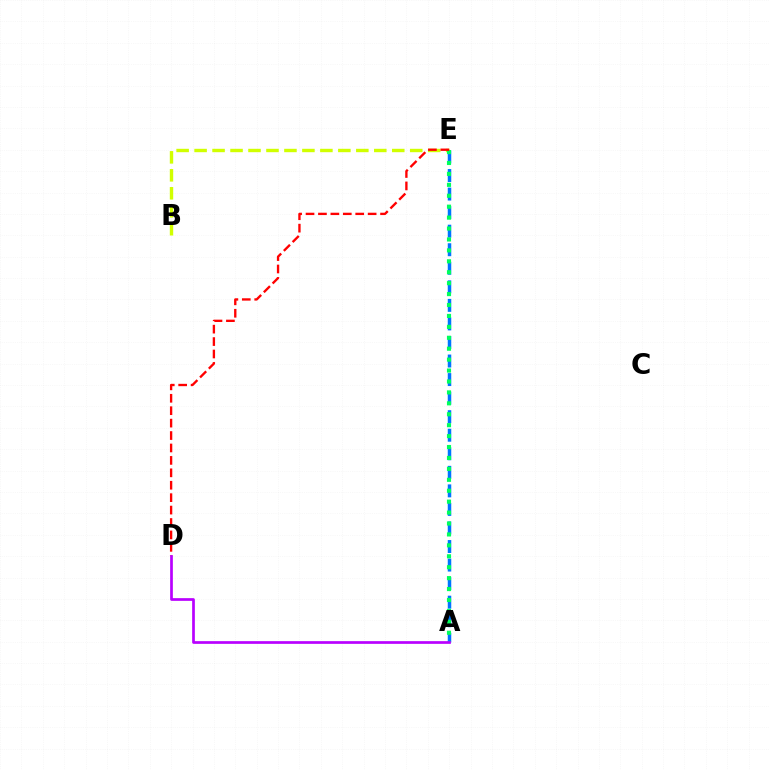{('A', 'E'): [{'color': '#0074ff', 'line_style': 'dashed', 'thickness': 2.52}, {'color': '#00ff5c', 'line_style': 'dotted', 'thickness': 2.97}], ('B', 'E'): [{'color': '#d1ff00', 'line_style': 'dashed', 'thickness': 2.44}], ('D', 'E'): [{'color': '#ff0000', 'line_style': 'dashed', 'thickness': 1.69}], ('A', 'D'): [{'color': '#b900ff', 'line_style': 'solid', 'thickness': 1.95}]}